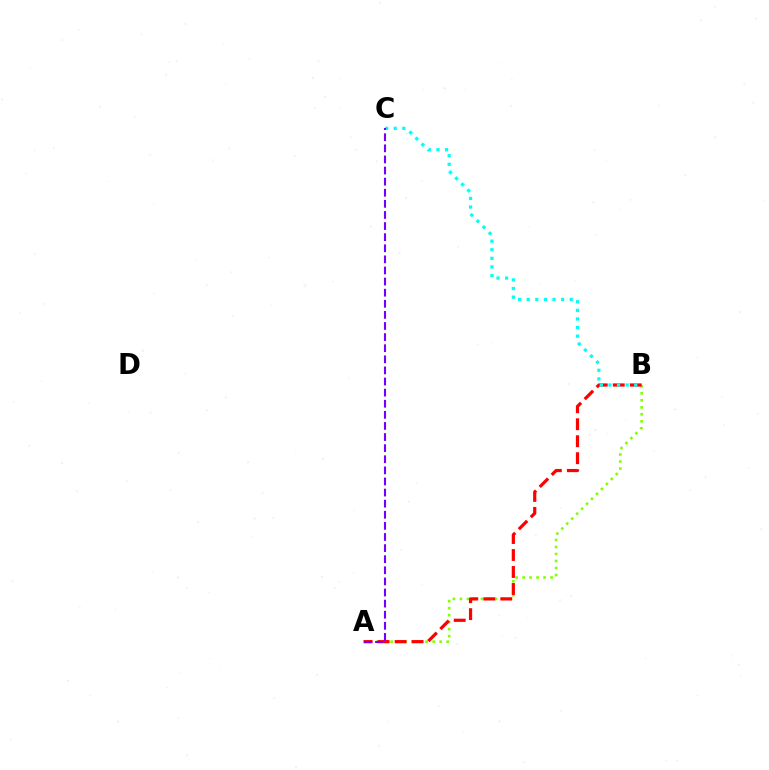{('A', 'B'): [{'color': '#84ff00', 'line_style': 'dotted', 'thickness': 1.9}, {'color': '#ff0000', 'line_style': 'dashed', 'thickness': 2.31}], ('B', 'C'): [{'color': '#00fff6', 'line_style': 'dotted', 'thickness': 2.34}], ('A', 'C'): [{'color': '#7200ff', 'line_style': 'dashed', 'thickness': 1.51}]}